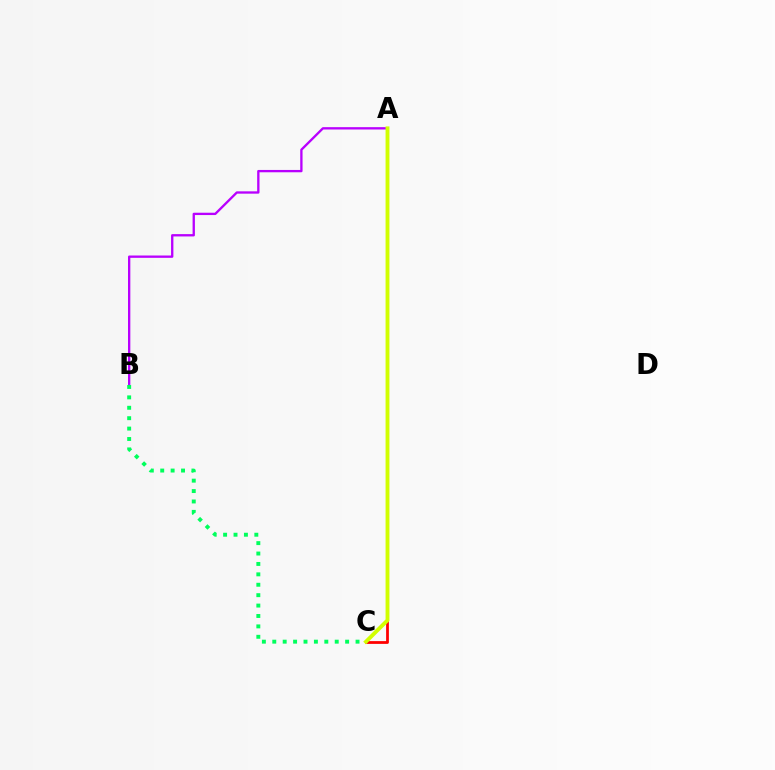{('A', 'B'): [{'color': '#b900ff', 'line_style': 'solid', 'thickness': 1.68}], ('B', 'C'): [{'color': '#00ff5c', 'line_style': 'dotted', 'thickness': 2.83}], ('A', 'C'): [{'color': '#ff0000', 'line_style': 'solid', 'thickness': 2.0}, {'color': '#0074ff', 'line_style': 'dotted', 'thickness': 1.58}, {'color': '#d1ff00', 'line_style': 'solid', 'thickness': 2.79}]}